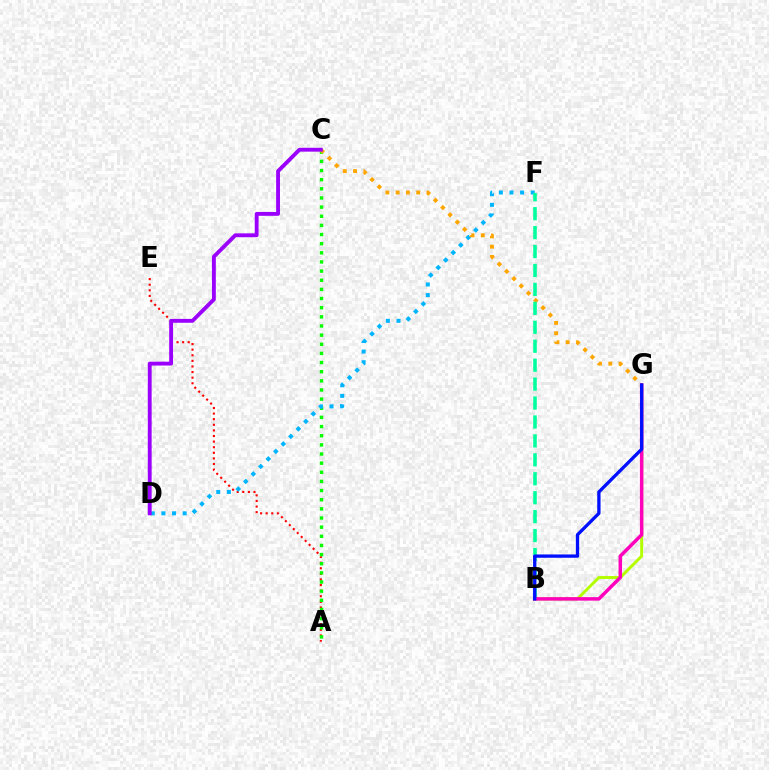{('A', 'E'): [{'color': '#ff0000', 'line_style': 'dotted', 'thickness': 1.52}], ('A', 'C'): [{'color': '#08ff00', 'line_style': 'dotted', 'thickness': 2.48}], ('D', 'F'): [{'color': '#00b5ff', 'line_style': 'dotted', 'thickness': 2.89}], ('C', 'G'): [{'color': '#ffa500', 'line_style': 'dotted', 'thickness': 2.79}], ('C', 'D'): [{'color': '#9b00ff', 'line_style': 'solid', 'thickness': 2.77}], ('B', 'G'): [{'color': '#b3ff00', 'line_style': 'solid', 'thickness': 2.12}, {'color': '#ff00bd', 'line_style': 'solid', 'thickness': 2.51}, {'color': '#0010ff', 'line_style': 'solid', 'thickness': 2.38}], ('B', 'F'): [{'color': '#00ff9d', 'line_style': 'dashed', 'thickness': 2.57}]}